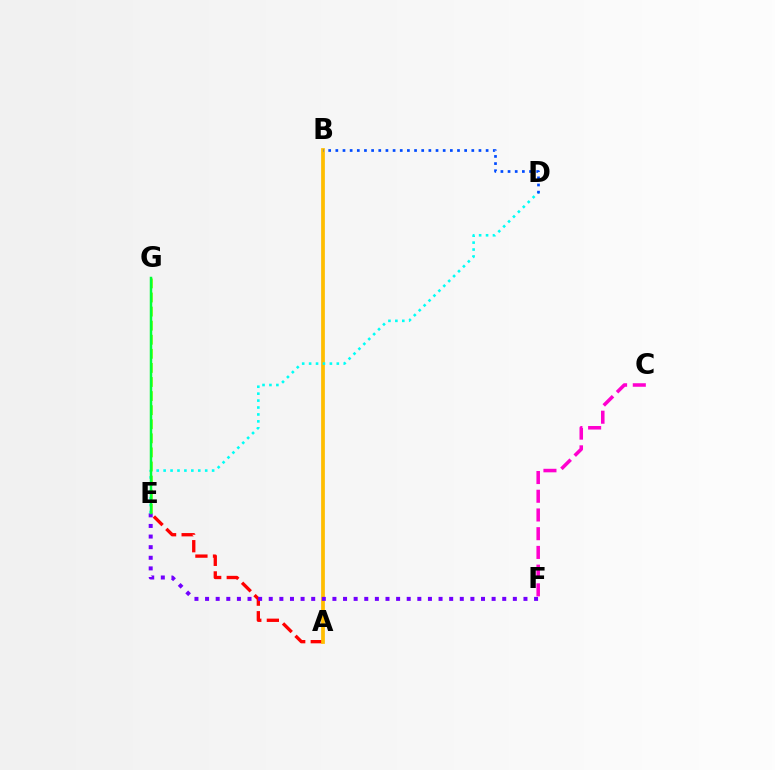{('A', 'E'): [{'color': '#ff0000', 'line_style': 'dashed', 'thickness': 2.39}], ('A', 'B'): [{'color': '#ffbd00', 'line_style': 'solid', 'thickness': 2.69}], ('E', 'G'): [{'color': '#84ff00', 'line_style': 'dashed', 'thickness': 1.91}, {'color': '#00ff39', 'line_style': 'solid', 'thickness': 1.8}], ('E', 'F'): [{'color': '#7200ff', 'line_style': 'dotted', 'thickness': 2.88}], ('C', 'F'): [{'color': '#ff00cf', 'line_style': 'dashed', 'thickness': 2.54}], ('D', 'E'): [{'color': '#00fff6', 'line_style': 'dotted', 'thickness': 1.88}], ('B', 'D'): [{'color': '#004bff', 'line_style': 'dotted', 'thickness': 1.94}]}